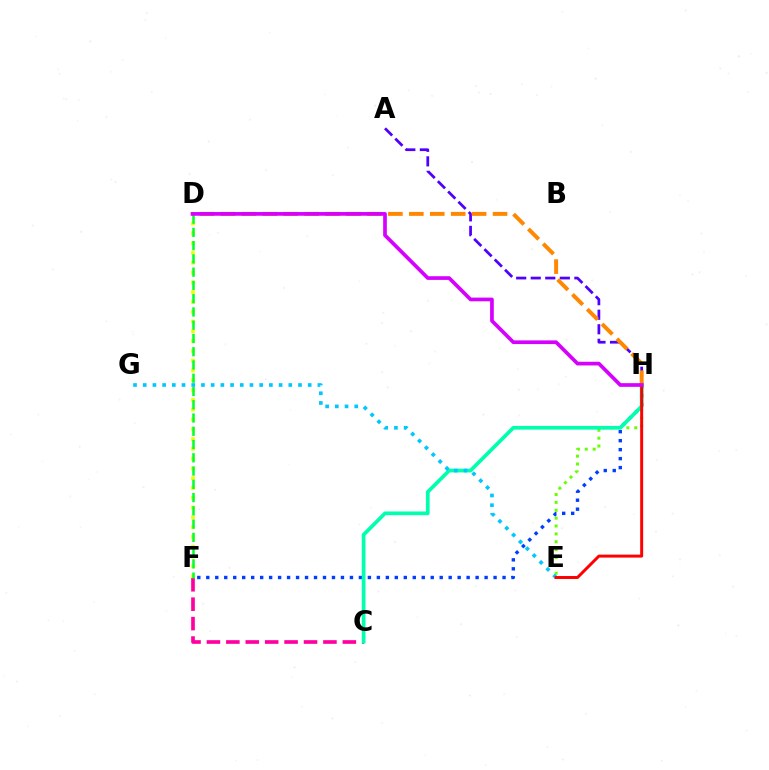{('F', 'H'): [{'color': '#003fff', 'line_style': 'dotted', 'thickness': 2.44}], ('E', 'H'): [{'color': '#66ff00', 'line_style': 'dotted', 'thickness': 2.14}, {'color': '#ff0000', 'line_style': 'solid', 'thickness': 2.13}], ('C', 'F'): [{'color': '#ff00a0', 'line_style': 'dashed', 'thickness': 2.64}], ('D', 'F'): [{'color': '#eeff00', 'line_style': 'dotted', 'thickness': 2.66}, {'color': '#00ff27', 'line_style': 'dashed', 'thickness': 1.8}], ('C', 'H'): [{'color': '#00ffaf', 'line_style': 'solid', 'thickness': 2.68}], ('E', 'G'): [{'color': '#00c7ff', 'line_style': 'dotted', 'thickness': 2.64}], ('A', 'H'): [{'color': '#4f00ff', 'line_style': 'dashed', 'thickness': 1.98}], ('D', 'H'): [{'color': '#ff8800', 'line_style': 'dashed', 'thickness': 2.84}, {'color': '#d600ff', 'line_style': 'solid', 'thickness': 2.66}]}